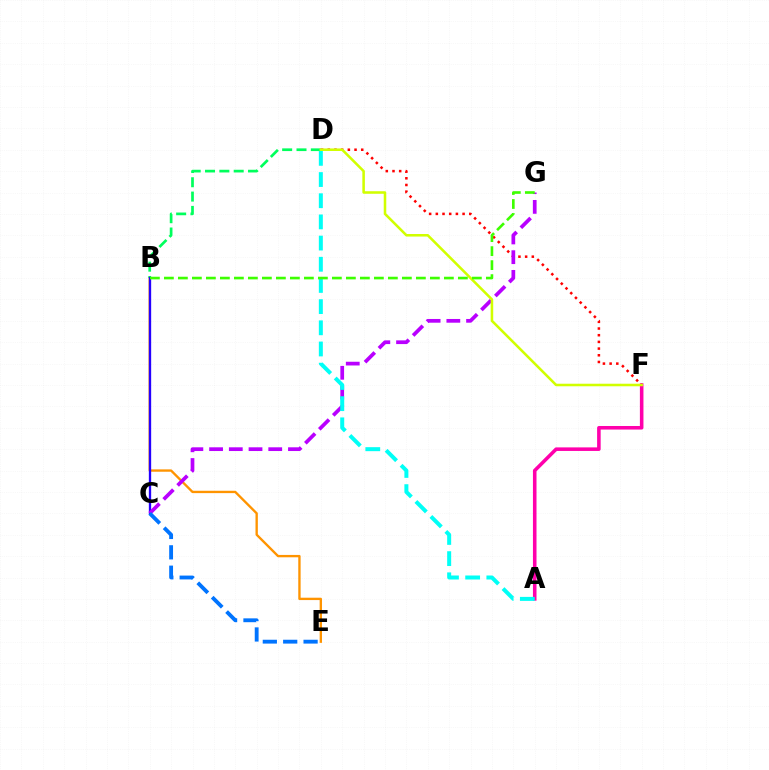{('B', 'E'): [{'color': '#ff9400', 'line_style': 'solid', 'thickness': 1.69}], ('B', 'D'): [{'color': '#00ff5c', 'line_style': 'dashed', 'thickness': 1.95}], ('A', 'F'): [{'color': '#ff00ac', 'line_style': 'solid', 'thickness': 2.56}], ('B', 'C'): [{'color': '#2500ff', 'line_style': 'solid', 'thickness': 1.67}], ('D', 'F'): [{'color': '#ff0000', 'line_style': 'dotted', 'thickness': 1.82}, {'color': '#d1ff00', 'line_style': 'solid', 'thickness': 1.83}], ('C', 'G'): [{'color': '#b900ff', 'line_style': 'dashed', 'thickness': 2.68}], ('A', 'D'): [{'color': '#00fff6', 'line_style': 'dashed', 'thickness': 2.88}], ('B', 'G'): [{'color': '#3dff00', 'line_style': 'dashed', 'thickness': 1.9}], ('C', 'E'): [{'color': '#0074ff', 'line_style': 'dashed', 'thickness': 2.77}]}